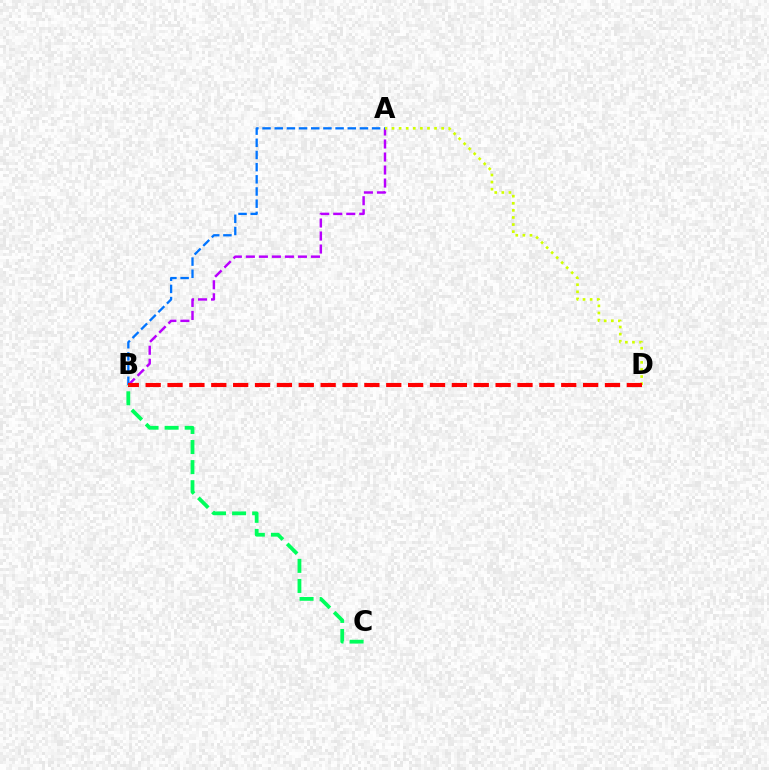{('A', 'B'): [{'color': '#b900ff', 'line_style': 'dashed', 'thickness': 1.77}, {'color': '#0074ff', 'line_style': 'dashed', 'thickness': 1.65}], ('A', 'D'): [{'color': '#d1ff00', 'line_style': 'dotted', 'thickness': 1.93}], ('B', 'D'): [{'color': '#ff0000', 'line_style': 'dashed', 'thickness': 2.97}], ('B', 'C'): [{'color': '#00ff5c', 'line_style': 'dashed', 'thickness': 2.73}]}